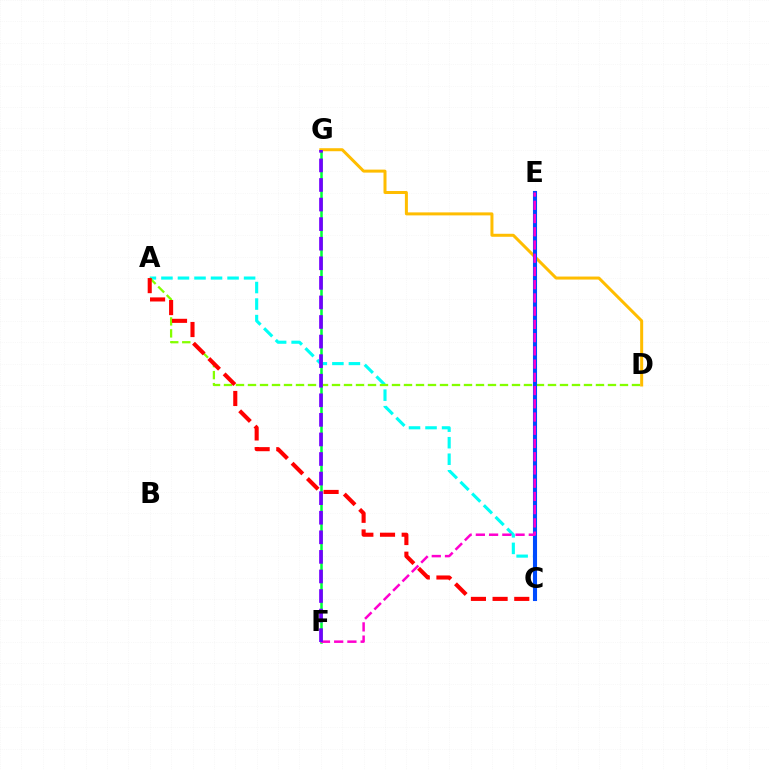{('A', 'C'): [{'color': '#00fff6', 'line_style': 'dashed', 'thickness': 2.25}, {'color': '#ff0000', 'line_style': 'dashed', 'thickness': 2.94}], ('F', 'G'): [{'color': '#00ff39', 'line_style': 'solid', 'thickness': 1.83}, {'color': '#7200ff', 'line_style': 'dashed', 'thickness': 2.66}], ('A', 'D'): [{'color': '#84ff00', 'line_style': 'dashed', 'thickness': 1.63}], ('D', 'G'): [{'color': '#ffbd00', 'line_style': 'solid', 'thickness': 2.16}], ('C', 'E'): [{'color': '#004bff', 'line_style': 'solid', 'thickness': 2.94}], ('E', 'F'): [{'color': '#ff00cf', 'line_style': 'dashed', 'thickness': 1.8}]}